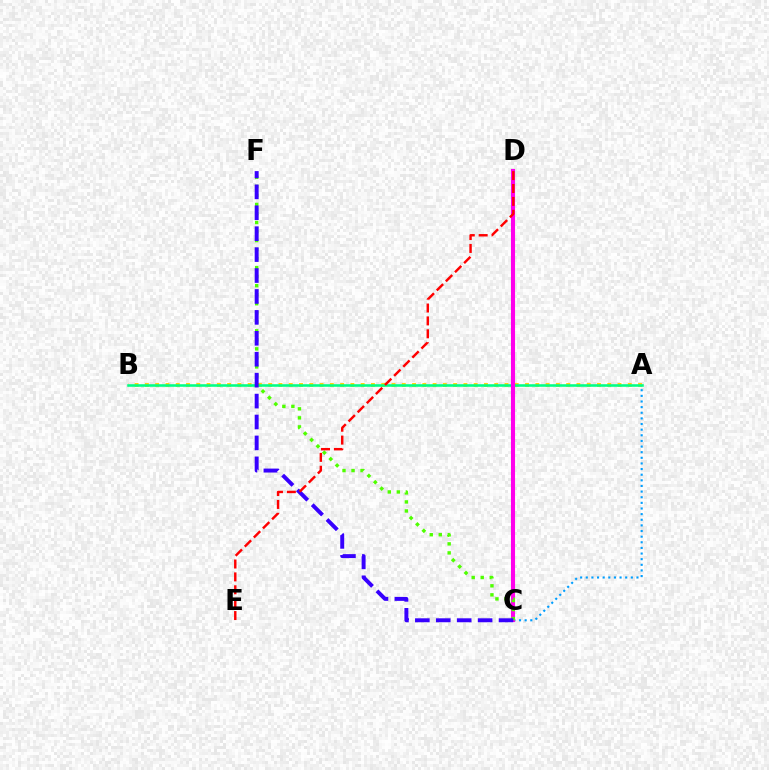{('A', 'C'): [{'color': '#009eff', 'line_style': 'dotted', 'thickness': 1.53}], ('A', 'B'): [{'color': '#ffd500', 'line_style': 'dotted', 'thickness': 2.79}, {'color': '#00ff86', 'line_style': 'solid', 'thickness': 1.85}], ('C', 'D'): [{'color': '#ff00ed', 'line_style': 'solid', 'thickness': 2.94}], ('C', 'F'): [{'color': '#4fff00', 'line_style': 'dotted', 'thickness': 2.45}, {'color': '#3700ff', 'line_style': 'dashed', 'thickness': 2.84}], ('D', 'E'): [{'color': '#ff0000', 'line_style': 'dashed', 'thickness': 1.75}]}